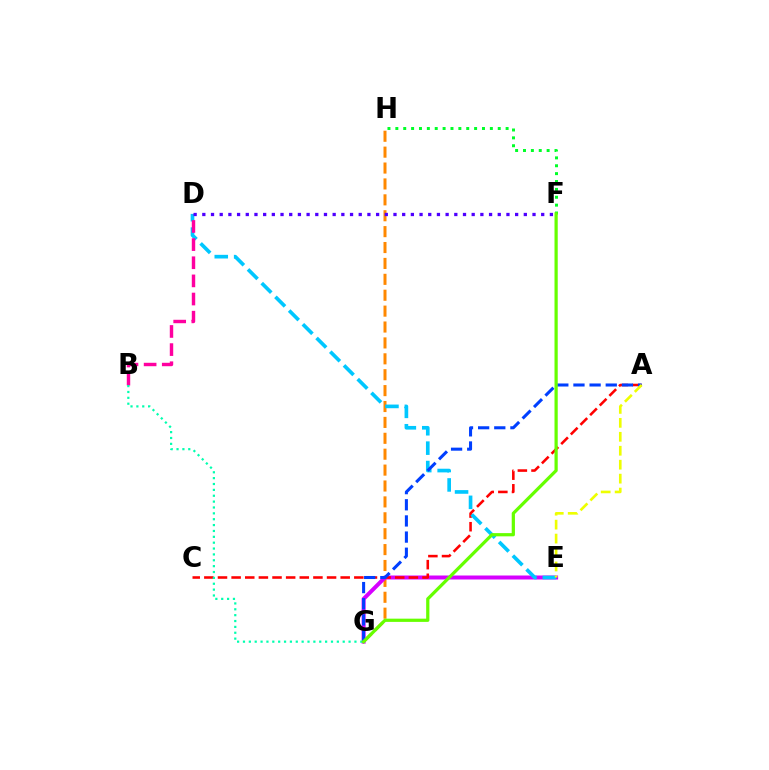{('G', 'H'): [{'color': '#ff8800', 'line_style': 'dashed', 'thickness': 2.16}], ('E', 'G'): [{'color': '#d600ff', 'line_style': 'solid', 'thickness': 2.87}], ('F', 'H'): [{'color': '#00ff27', 'line_style': 'dotted', 'thickness': 2.14}], ('A', 'C'): [{'color': '#ff0000', 'line_style': 'dashed', 'thickness': 1.85}], ('D', 'E'): [{'color': '#00c7ff', 'line_style': 'dashed', 'thickness': 2.63}], ('B', 'D'): [{'color': '#ff00a0', 'line_style': 'dashed', 'thickness': 2.46}], ('A', 'G'): [{'color': '#003fff', 'line_style': 'dashed', 'thickness': 2.19}], ('B', 'G'): [{'color': '#00ffaf', 'line_style': 'dotted', 'thickness': 1.59}], ('F', 'G'): [{'color': '#66ff00', 'line_style': 'solid', 'thickness': 2.32}], ('A', 'E'): [{'color': '#eeff00', 'line_style': 'dashed', 'thickness': 1.89}], ('D', 'F'): [{'color': '#4f00ff', 'line_style': 'dotted', 'thickness': 2.36}]}